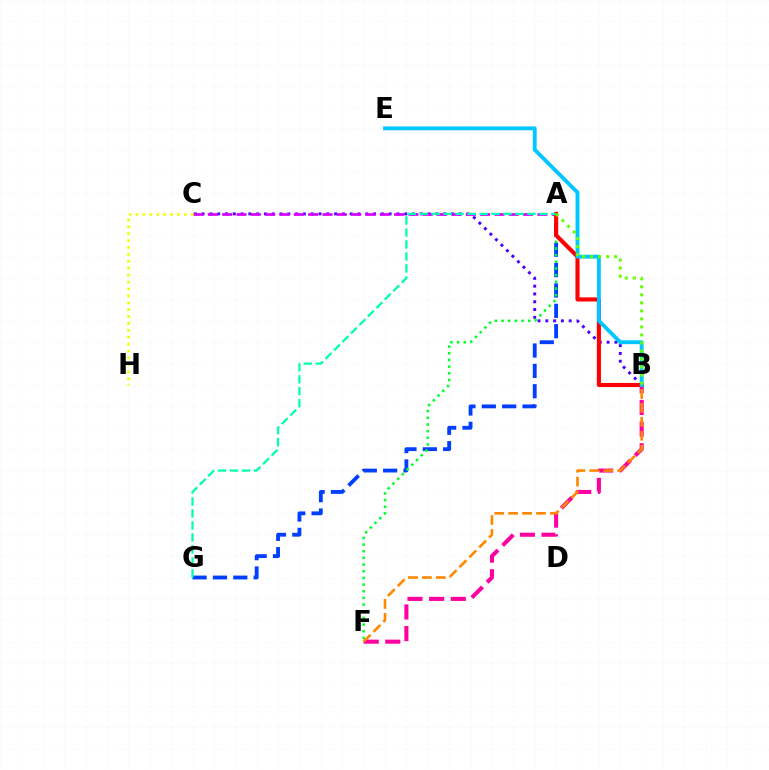{('A', 'G'): [{'color': '#003fff', 'line_style': 'dashed', 'thickness': 2.77}, {'color': '#00ffaf', 'line_style': 'dashed', 'thickness': 1.63}], ('B', 'C'): [{'color': '#4f00ff', 'line_style': 'dotted', 'thickness': 2.12}], ('A', 'C'): [{'color': '#d600ff', 'line_style': 'dashed', 'thickness': 1.95}], ('B', 'F'): [{'color': '#ff00a0', 'line_style': 'dashed', 'thickness': 2.94}, {'color': '#ff8800', 'line_style': 'dashed', 'thickness': 1.89}], ('A', 'F'): [{'color': '#00ff27', 'line_style': 'dotted', 'thickness': 1.81}], ('A', 'B'): [{'color': '#ff0000', 'line_style': 'solid', 'thickness': 2.97}, {'color': '#66ff00', 'line_style': 'dotted', 'thickness': 2.18}], ('C', 'H'): [{'color': '#eeff00', 'line_style': 'dotted', 'thickness': 1.88}], ('B', 'E'): [{'color': '#00c7ff', 'line_style': 'solid', 'thickness': 2.78}]}